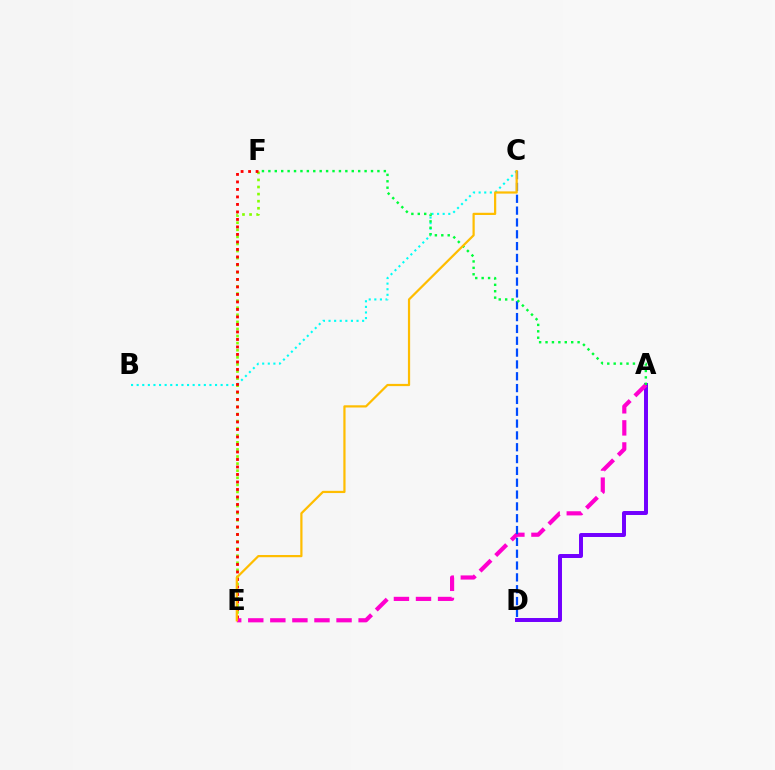{('B', 'C'): [{'color': '#00fff6', 'line_style': 'dotted', 'thickness': 1.52}], ('E', 'F'): [{'color': '#84ff00', 'line_style': 'dotted', 'thickness': 1.93}, {'color': '#ff0000', 'line_style': 'dotted', 'thickness': 2.04}], ('A', 'D'): [{'color': '#7200ff', 'line_style': 'solid', 'thickness': 2.86}], ('A', 'E'): [{'color': '#ff00cf', 'line_style': 'dashed', 'thickness': 3.0}], ('C', 'D'): [{'color': '#004bff', 'line_style': 'dashed', 'thickness': 1.61}], ('A', 'F'): [{'color': '#00ff39', 'line_style': 'dotted', 'thickness': 1.74}], ('C', 'E'): [{'color': '#ffbd00', 'line_style': 'solid', 'thickness': 1.6}]}